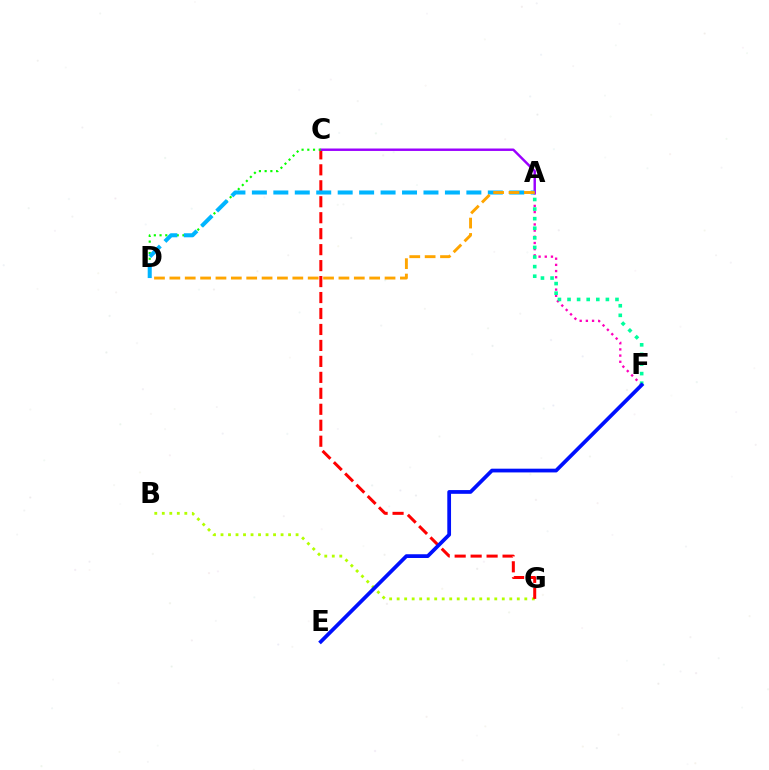{('A', 'F'): [{'color': '#ff00bd', 'line_style': 'dotted', 'thickness': 1.68}, {'color': '#00ff9d', 'line_style': 'dotted', 'thickness': 2.61}], ('B', 'G'): [{'color': '#b3ff00', 'line_style': 'dotted', 'thickness': 2.04}], ('C', 'G'): [{'color': '#ff0000', 'line_style': 'dashed', 'thickness': 2.17}], ('A', 'C'): [{'color': '#9b00ff', 'line_style': 'solid', 'thickness': 1.75}], ('C', 'D'): [{'color': '#08ff00', 'line_style': 'dotted', 'thickness': 1.56}], ('A', 'D'): [{'color': '#00b5ff', 'line_style': 'dashed', 'thickness': 2.91}, {'color': '#ffa500', 'line_style': 'dashed', 'thickness': 2.09}], ('E', 'F'): [{'color': '#0010ff', 'line_style': 'solid', 'thickness': 2.69}]}